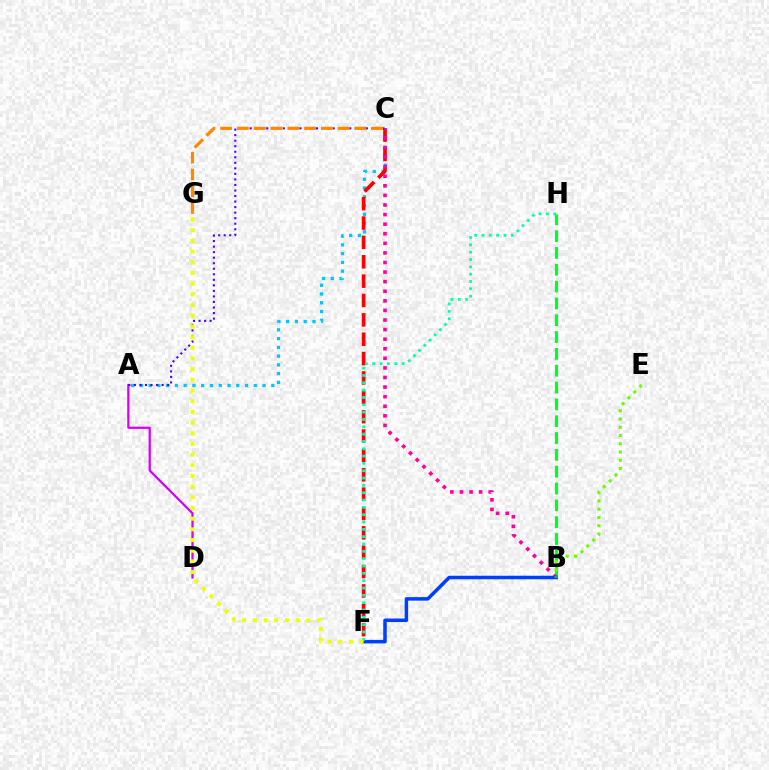{('A', 'C'): [{'color': '#00c7ff', 'line_style': 'dotted', 'thickness': 2.38}, {'color': '#4f00ff', 'line_style': 'dotted', 'thickness': 1.5}], ('A', 'D'): [{'color': '#d600ff', 'line_style': 'solid', 'thickness': 1.62}], ('B', 'H'): [{'color': '#00ff27', 'line_style': 'dashed', 'thickness': 2.29}], ('C', 'F'): [{'color': '#ff0000', 'line_style': 'dashed', 'thickness': 2.63}], ('B', 'C'): [{'color': '#ff00a0', 'line_style': 'dotted', 'thickness': 2.6}], ('B', 'F'): [{'color': '#003fff', 'line_style': 'solid', 'thickness': 2.53}], ('F', 'H'): [{'color': '#00ffaf', 'line_style': 'dotted', 'thickness': 1.99}], ('F', 'G'): [{'color': '#eeff00', 'line_style': 'dotted', 'thickness': 2.9}], ('B', 'E'): [{'color': '#66ff00', 'line_style': 'dotted', 'thickness': 2.24}], ('C', 'G'): [{'color': '#ff8800', 'line_style': 'dashed', 'thickness': 2.28}]}